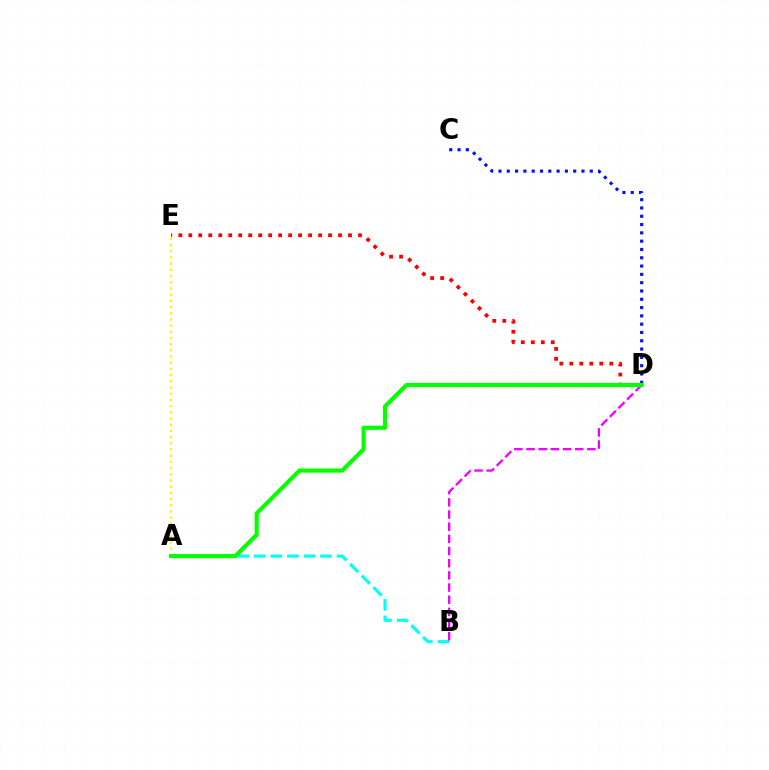{('C', 'D'): [{'color': '#0010ff', 'line_style': 'dotted', 'thickness': 2.26}], ('A', 'B'): [{'color': '#00fff6', 'line_style': 'dashed', 'thickness': 2.25}], ('A', 'E'): [{'color': '#fcf500', 'line_style': 'dotted', 'thickness': 1.68}], ('D', 'E'): [{'color': '#ff0000', 'line_style': 'dotted', 'thickness': 2.71}], ('B', 'D'): [{'color': '#ee00ff', 'line_style': 'dashed', 'thickness': 1.65}], ('A', 'D'): [{'color': '#08ff00', 'line_style': 'solid', 'thickness': 3.0}]}